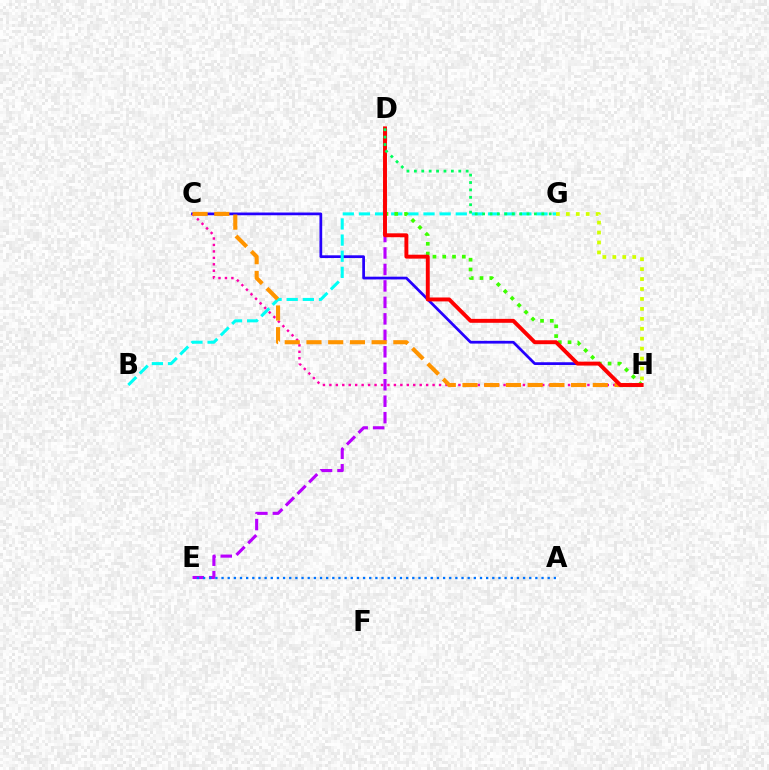{('C', 'H'): [{'color': '#2500ff', 'line_style': 'solid', 'thickness': 1.97}, {'color': '#ff00ac', 'line_style': 'dotted', 'thickness': 1.75}, {'color': '#ff9400', 'line_style': 'dashed', 'thickness': 2.95}], ('B', 'G'): [{'color': '#00fff6', 'line_style': 'dashed', 'thickness': 2.19}], ('D', 'E'): [{'color': '#b900ff', 'line_style': 'dashed', 'thickness': 2.24}], ('D', 'H'): [{'color': '#3dff00', 'line_style': 'dotted', 'thickness': 2.66}, {'color': '#ff0000', 'line_style': 'solid', 'thickness': 2.82}], ('D', 'G'): [{'color': '#00ff5c', 'line_style': 'dotted', 'thickness': 2.01}], ('A', 'E'): [{'color': '#0074ff', 'line_style': 'dotted', 'thickness': 1.67}], ('G', 'H'): [{'color': '#d1ff00', 'line_style': 'dotted', 'thickness': 2.7}]}